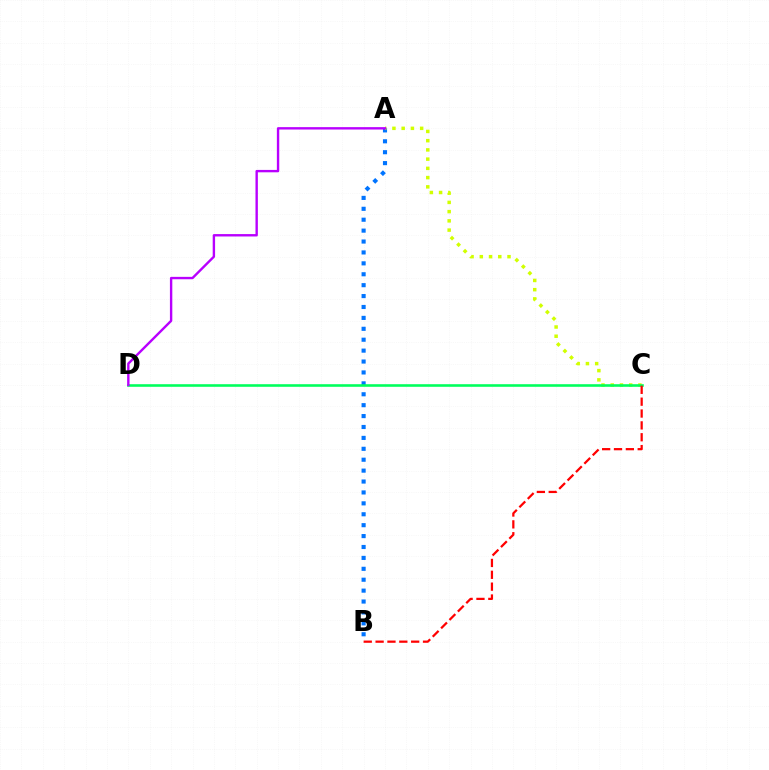{('A', 'B'): [{'color': '#0074ff', 'line_style': 'dotted', 'thickness': 2.96}], ('A', 'C'): [{'color': '#d1ff00', 'line_style': 'dotted', 'thickness': 2.51}], ('C', 'D'): [{'color': '#00ff5c', 'line_style': 'solid', 'thickness': 1.87}], ('A', 'D'): [{'color': '#b900ff', 'line_style': 'solid', 'thickness': 1.72}], ('B', 'C'): [{'color': '#ff0000', 'line_style': 'dashed', 'thickness': 1.61}]}